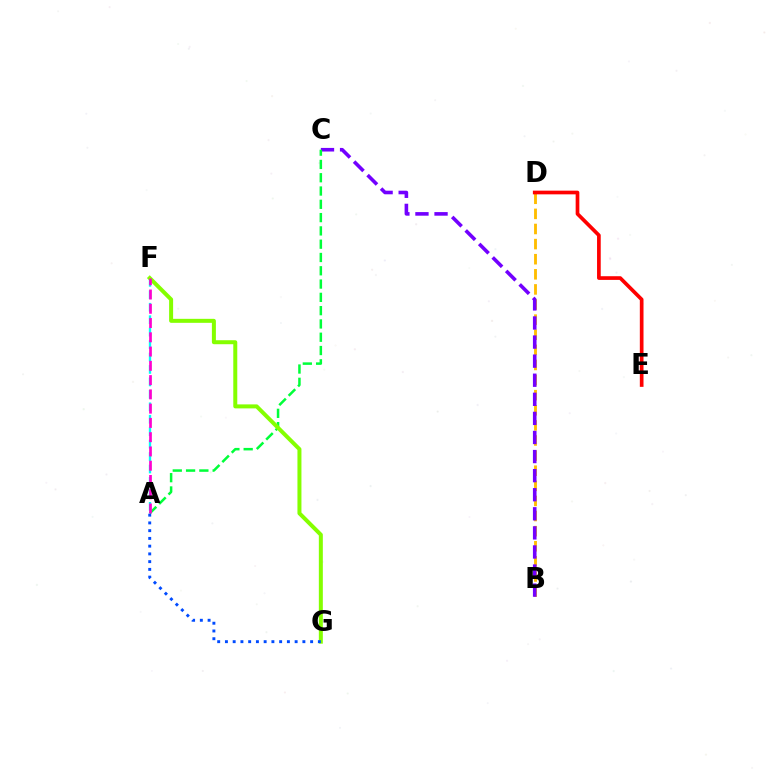{('B', 'D'): [{'color': '#ffbd00', 'line_style': 'dashed', 'thickness': 2.05}], ('B', 'C'): [{'color': '#7200ff', 'line_style': 'dashed', 'thickness': 2.59}], ('D', 'E'): [{'color': '#ff0000', 'line_style': 'solid', 'thickness': 2.65}], ('A', 'F'): [{'color': '#00fff6', 'line_style': 'dashed', 'thickness': 1.69}, {'color': '#ff00cf', 'line_style': 'dashed', 'thickness': 1.94}], ('A', 'C'): [{'color': '#00ff39', 'line_style': 'dashed', 'thickness': 1.81}], ('F', 'G'): [{'color': '#84ff00', 'line_style': 'solid', 'thickness': 2.88}], ('A', 'G'): [{'color': '#004bff', 'line_style': 'dotted', 'thickness': 2.1}]}